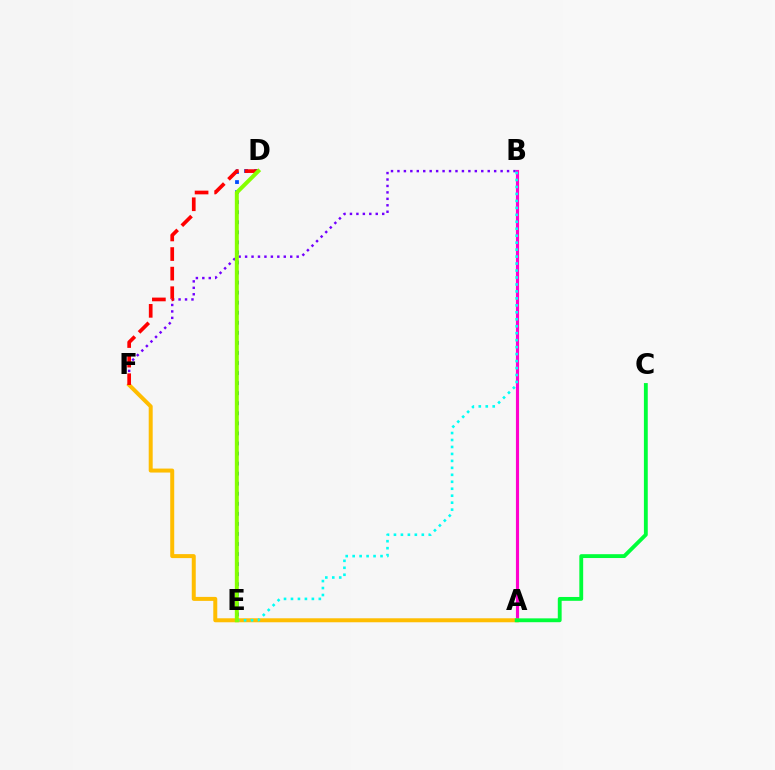{('A', 'B'): [{'color': '#ff00cf', 'line_style': 'solid', 'thickness': 2.25}], ('D', 'E'): [{'color': '#004bff', 'line_style': 'dotted', 'thickness': 2.73}, {'color': '#84ff00', 'line_style': 'solid', 'thickness': 2.85}], ('A', 'F'): [{'color': '#ffbd00', 'line_style': 'solid', 'thickness': 2.87}], ('B', 'F'): [{'color': '#7200ff', 'line_style': 'dotted', 'thickness': 1.75}], ('B', 'E'): [{'color': '#00fff6', 'line_style': 'dotted', 'thickness': 1.89}], ('D', 'F'): [{'color': '#ff0000', 'line_style': 'dashed', 'thickness': 2.66}], ('A', 'C'): [{'color': '#00ff39', 'line_style': 'solid', 'thickness': 2.77}]}